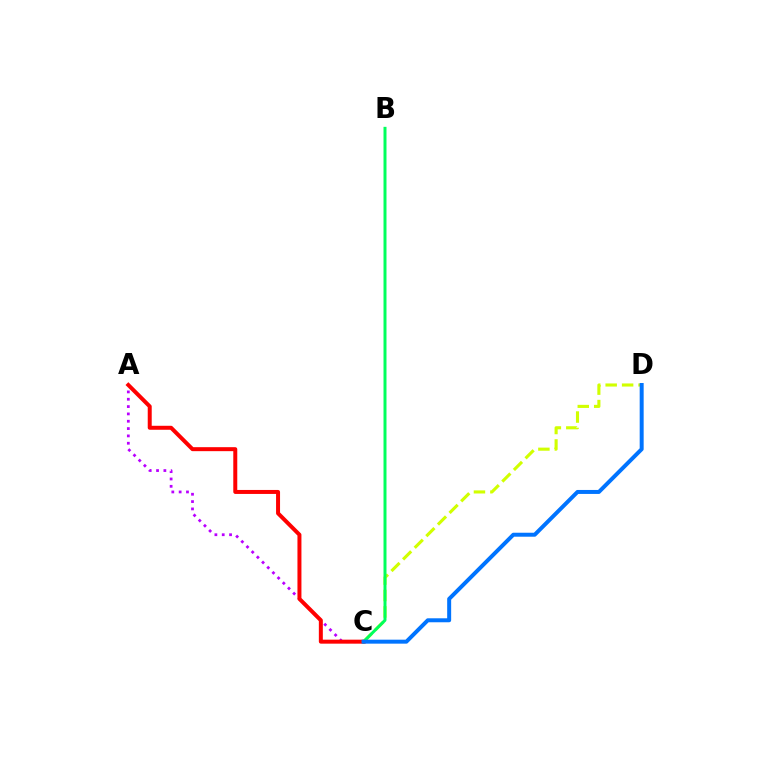{('A', 'C'): [{'color': '#b900ff', 'line_style': 'dotted', 'thickness': 1.99}, {'color': '#ff0000', 'line_style': 'solid', 'thickness': 2.87}], ('C', 'D'): [{'color': '#d1ff00', 'line_style': 'dashed', 'thickness': 2.23}, {'color': '#0074ff', 'line_style': 'solid', 'thickness': 2.86}], ('B', 'C'): [{'color': '#00ff5c', 'line_style': 'solid', 'thickness': 2.15}]}